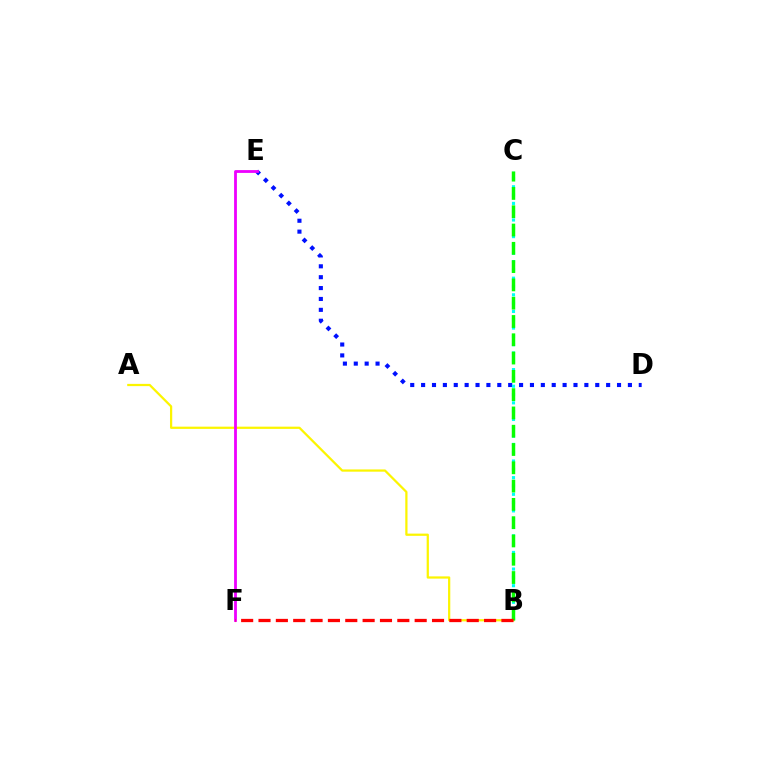{('D', 'E'): [{'color': '#0010ff', 'line_style': 'dotted', 'thickness': 2.96}], ('B', 'C'): [{'color': '#00fff6', 'line_style': 'dotted', 'thickness': 2.26}, {'color': '#08ff00', 'line_style': 'dashed', 'thickness': 2.48}], ('A', 'B'): [{'color': '#fcf500', 'line_style': 'solid', 'thickness': 1.61}], ('E', 'F'): [{'color': '#ee00ff', 'line_style': 'solid', 'thickness': 2.02}], ('B', 'F'): [{'color': '#ff0000', 'line_style': 'dashed', 'thickness': 2.36}]}